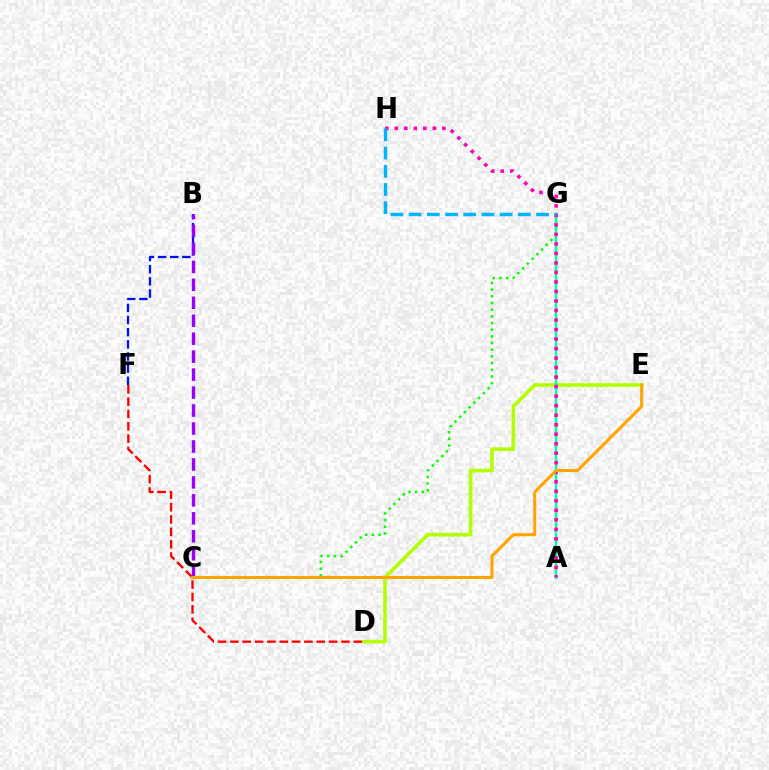{('B', 'F'): [{'color': '#0010ff', 'line_style': 'dashed', 'thickness': 1.65}], ('D', 'E'): [{'color': '#b3ff00', 'line_style': 'solid', 'thickness': 2.61}], ('B', 'C'): [{'color': '#9b00ff', 'line_style': 'dashed', 'thickness': 2.44}], ('C', 'G'): [{'color': '#08ff00', 'line_style': 'dotted', 'thickness': 1.82}], ('A', 'G'): [{'color': '#00ff9d', 'line_style': 'solid', 'thickness': 1.73}], ('A', 'H'): [{'color': '#ff00bd', 'line_style': 'dotted', 'thickness': 2.58}], ('D', 'F'): [{'color': '#ff0000', 'line_style': 'dashed', 'thickness': 1.68}], ('C', 'E'): [{'color': '#ffa500', 'line_style': 'solid', 'thickness': 2.2}], ('G', 'H'): [{'color': '#00b5ff', 'line_style': 'dashed', 'thickness': 2.47}]}